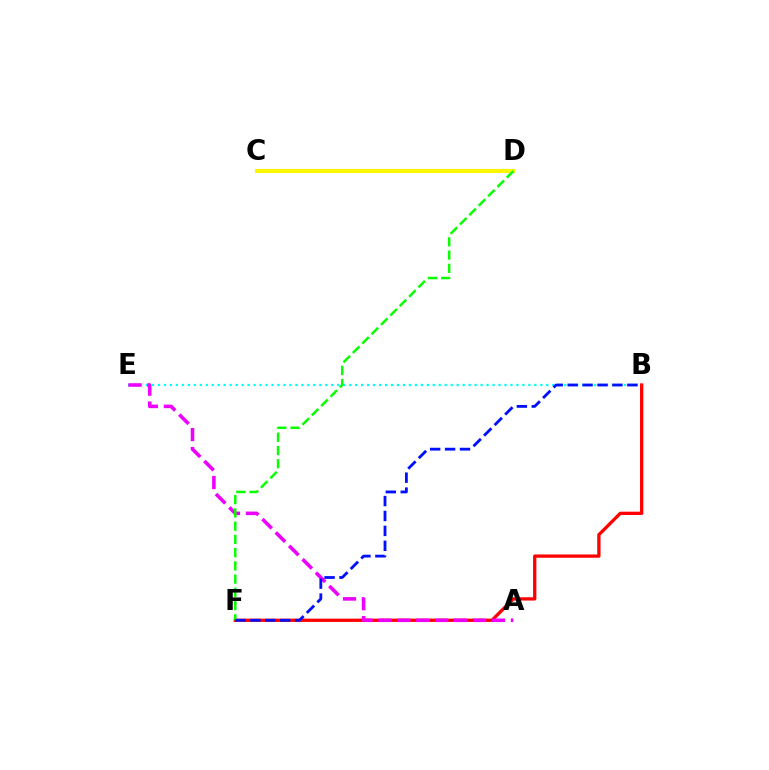{('B', 'F'): [{'color': '#ff0000', 'line_style': 'solid', 'thickness': 2.37}, {'color': '#0010ff', 'line_style': 'dashed', 'thickness': 2.03}], ('B', 'E'): [{'color': '#00fff6', 'line_style': 'dotted', 'thickness': 1.62}], ('A', 'E'): [{'color': '#ee00ff', 'line_style': 'dashed', 'thickness': 2.57}], ('C', 'D'): [{'color': '#fcf500', 'line_style': 'solid', 'thickness': 2.97}], ('D', 'F'): [{'color': '#08ff00', 'line_style': 'dashed', 'thickness': 1.8}]}